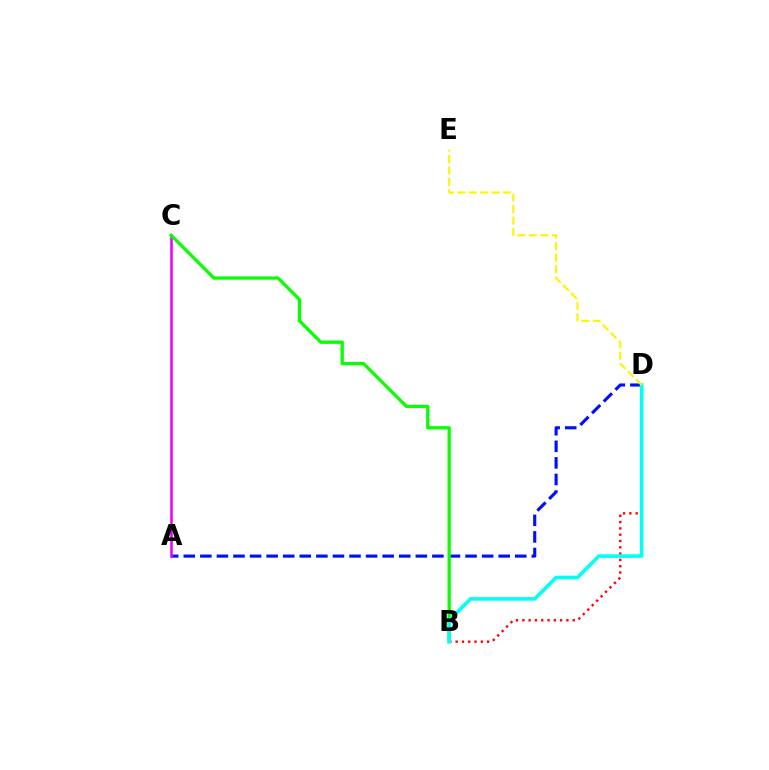{('B', 'D'): [{'color': '#ff0000', 'line_style': 'dotted', 'thickness': 1.71}, {'color': '#00fff6', 'line_style': 'solid', 'thickness': 2.57}], ('A', 'D'): [{'color': '#0010ff', 'line_style': 'dashed', 'thickness': 2.25}], ('A', 'C'): [{'color': '#ee00ff', 'line_style': 'solid', 'thickness': 1.85}], ('B', 'C'): [{'color': '#08ff00', 'line_style': 'solid', 'thickness': 2.35}], ('D', 'E'): [{'color': '#fcf500', 'line_style': 'dashed', 'thickness': 1.55}]}